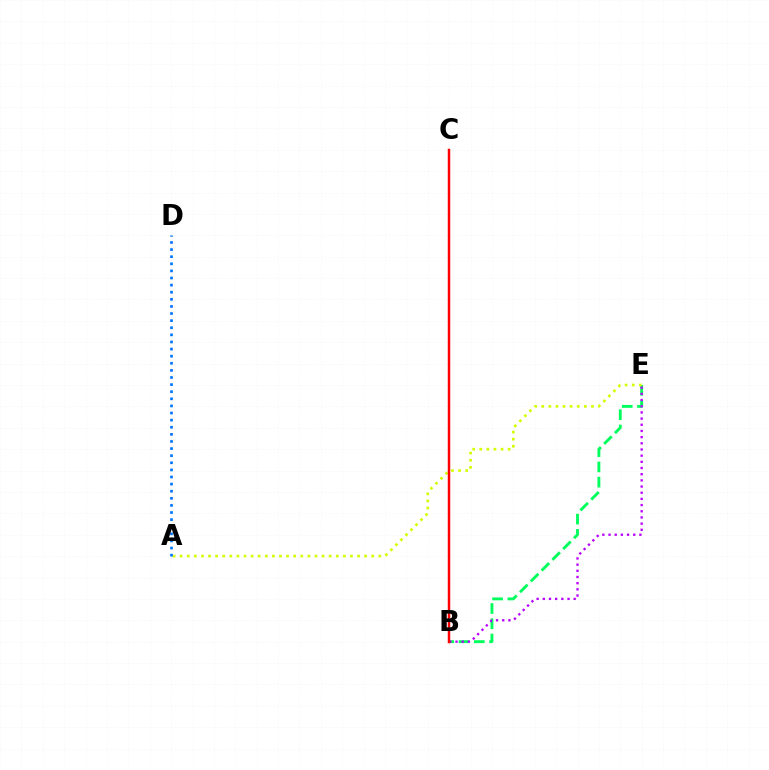{('B', 'E'): [{'color': '#00ff5c', 'line_style': 'dashed', 'thickness': 2.07}, {'color': '#b900ff', 'line_style': 'dotted', 'thickness': 1.68}], ('A', 'E'): [{'color': '#d1ff00', 'line_style': 'dotted', 'thickness': 1.93}], ('A', 'D'): [{'color': '#0074ff', 'line_style': 'dotted', 'thickness': 1.93}], ('B', 'C'): [{'color': '#ff0000', 'line_style': 'solid', 'thickness': 1.79}]}